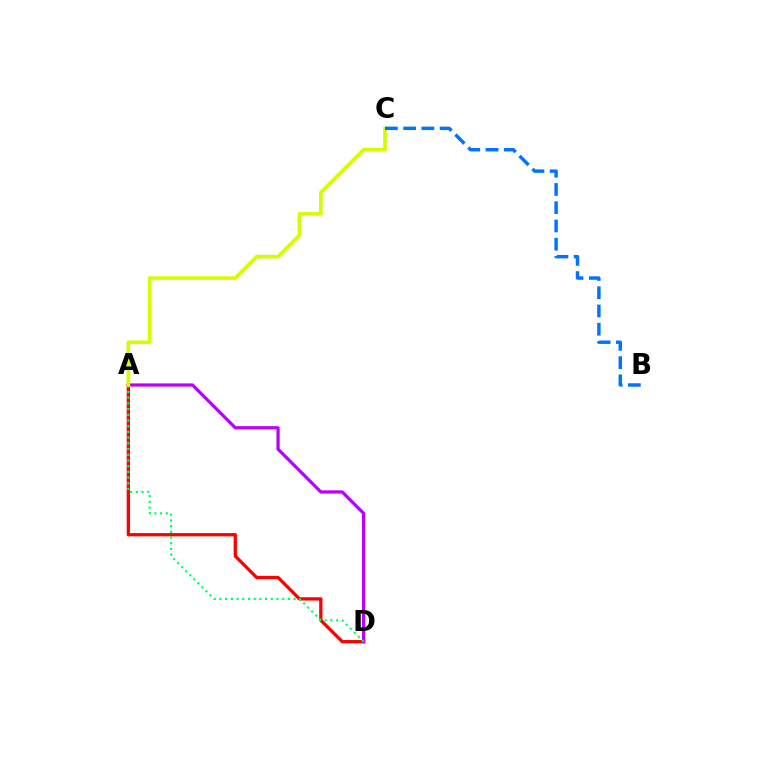{('A', 'D'): [{'color': '#ff0000', 'line_style': 'solid', 'thickness': 2.36}, {'color': '#b900ff', 'line_style': 'solid', 'thickness': 2.32}, {'color': '#00ff5c', 'line_style': 'dotted', 'thickness': 1.55}], ('A', 'C'): [{'color': '#d1ff00', 'line_style': 'solid', 'thickness': 2.64}], ('B', 'C'): [{'color': '#0074ff', 'line_style': 'dashed', 'thickness': 2.48}]}